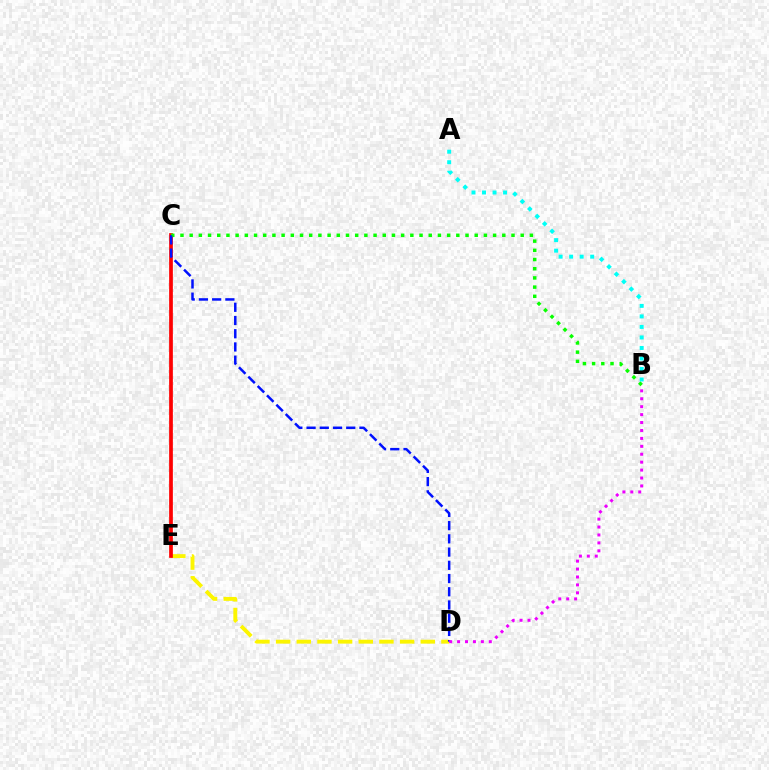{('D', 'E'): [{'color': '#fcf500', 'line_style': 'dashed', 'thickness': 2.81}], ('C', 'E'): [{'color': '#ff0000', 'line_style': 'solid', 'thickness': 2.68}], ('B', 'C'): [{'color': '#08ff00', 'line_style': 'dotted', 'thickness': 2.5}], ('C', 'D'): [{'color': '#0010ff', 'line_style': 'dashed', 'thickness': 1.8}], ('A', 'B'): [{'color': '#00fff6', 'line_style': 'dotted', 'thickness': 2.86}], ('B', 'D'): [{'color': '#ee00ff', 'line_style': 'dotted', 'thickness': 2.15}]}